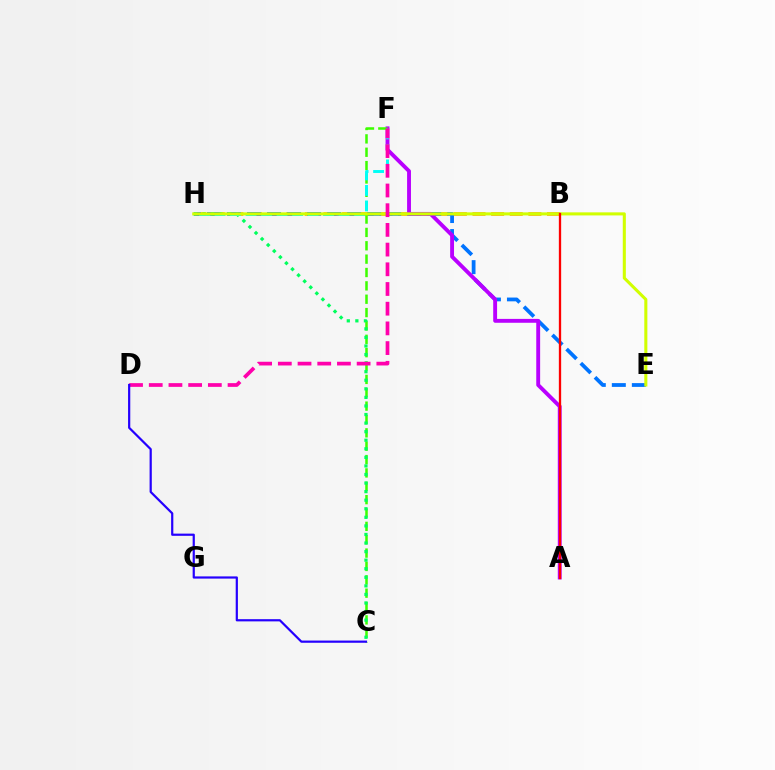{('B', 'H'): [{'color': '#ff9400', 'line_style': 'dashed', 'thickness': 2.53}], ('E', 'H'): [{'color': '#0074ff', 'line_style': 'dashed', 'thickness': 2.72}, {'color': '#d1ff00', 'line_style': 'solid', 'thickness': 2.21}], ('A', 'F'): [{'color': '#b900ff', 'line_style': 'solid', 'thickness': 2.79}], ('C', 'F'): [{'color': '#3dff00', 'line_style': 'dashed', 'thickness': 1.82}], ('C', 'H'): [{'color': '#00ff5c', 'line_style': 'dotted', 'thickness': 2.33}], ('F', 'H'): [{'color': '#00fff6', 'line_style': 'dashed', 'thickness': 2.11}], ('A', 'B'): [{'color': '#ff0000', 'line_style': 'solid', 'thickness': 1.66}], ('D', 'F'): [{'color': '#ff00ac', 'line_style': 'dashed', 'thickness': 2.68}], ('C', 'D'): [{'color': '#2500ff', 'line_style': 'solid', 'thickness': 1.59}]}